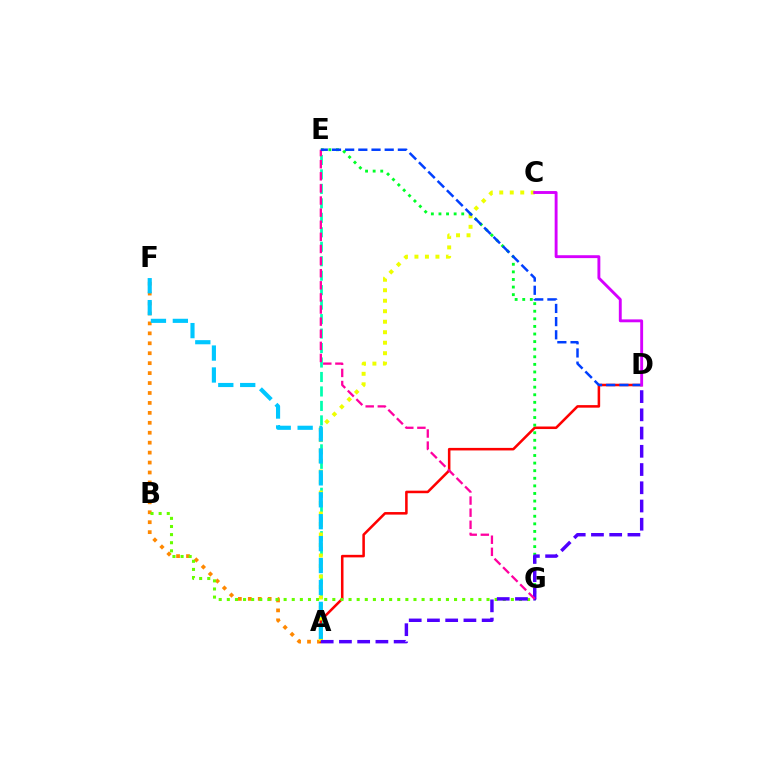{('A', 'E'): [{'color': '#00ffaf', 'line_style': 'dashed', 'thickness': 1.97}], ('A', 'F'): [{'color': '#ff8800', 'line_style': 'dotted', 'thickness': 2.7}, {'color': '#00c7ff', 'line_style': 'dashed', 'thickness': 2.98}], ('A', 'D'): [{'color': '#ff0000', 'line_style': 'solid', 'thickness': 1.83}, {'color': '#4f00ff', 'line_style': 'dashed', 'thickness': 2.48}], ('A', 'C'): [{'color': '#eeff00', 'line_style': 'dotted', 'thickness': 2.85}], ('E', 'G'): [{'color': '#00ff27', 'line_style': 'dotted', 'thickness': 2.06}, {'color': '#ff00a0', 'line_style': 'dashed', 'thickness': 1.65}], ('B', 'G'): [{'color': '#66ff00', 'line_style': 'dotted', 'thickness': 2.2}], ('D', 'E'): [{'color': '#003fff', 'line_style': 'dashed', 'thickness': 1.79}], ('C', 'D'): [{'color': '#d600ff', 'line_style': 'solid', 'thickness': 2.08}]}